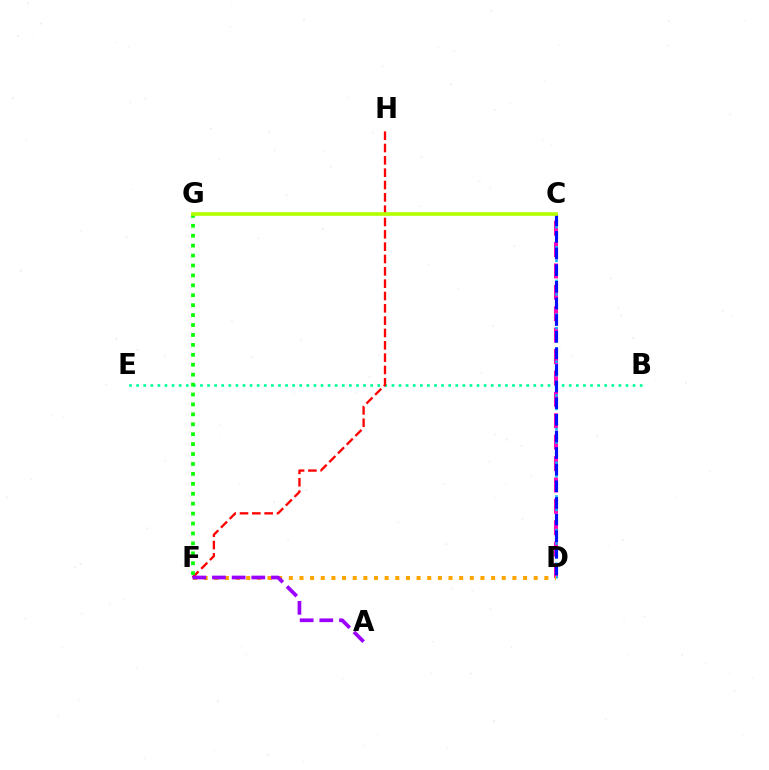{('B', 'E'): [{'color': '#00ff9d', 'line_style': 'dotted', 'thickness': 1.93}], ('F', 'H'): [{'color': '#ff0000', 'line_style': 'dashed', 'thickness': 1.67}], ('F', 'G'): [{'color': '#08ff00', 'line_style': 'dotted', 'thickness': 2.7}], ('C', 'D'): [{'color': '#ff00bd', 'line_style': 'dashed', 'thickness': 2.91}, {'color': '#00b5ff', 'line_style': 'dotted', 'thickness': 1.83}, {'color': '#0010ff', 'line_style': 'dashed', 'thickness': 2.26}], ('D', 'F'): [{'color': '#ffa500', 'line_style': 'dotted', 'thickness': 2.89}], ('A', 'F'): [{'color': '#9b00ff', 'line_style': 'dashed', 'thickness': 2.67}], ('C', 'G'): [{'color': '#b3ff00', 'line_style': 'solid', 'thickness': 2.67}]}